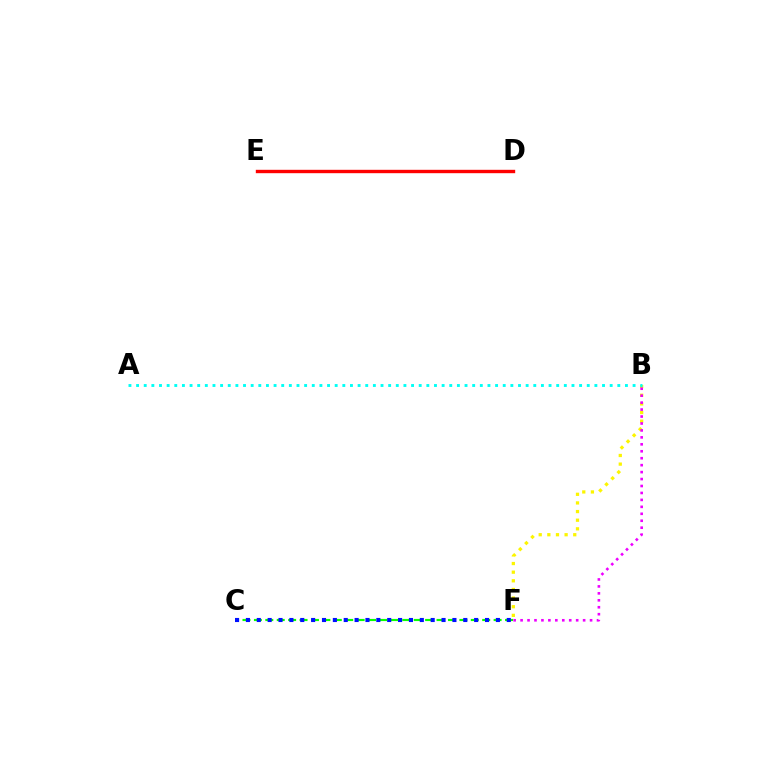{('B', 'F'): [{'color': '#fcf500', 'line_style': 'dotted', 'thickness': 2.35}, {'color': '#ee00ff', 'line_style': 'dotted', 'thickness': 1.89}], ('A', 'B'): [{'color': '#00fff6', 'line_style': 'dotted', 'thickness': 2.08}], ('C', 'F'): [{'color': '#08ff00', 'line_style': 'dashed', 'thickness': 1.55}, {'color': '#0010ff', 'line_style': 'dotted', 'thickness': 2.95}], ('D', 'E'): [{'color': '#ff0000', 'line_style': 'solid', 'thickness': 2.44}]}